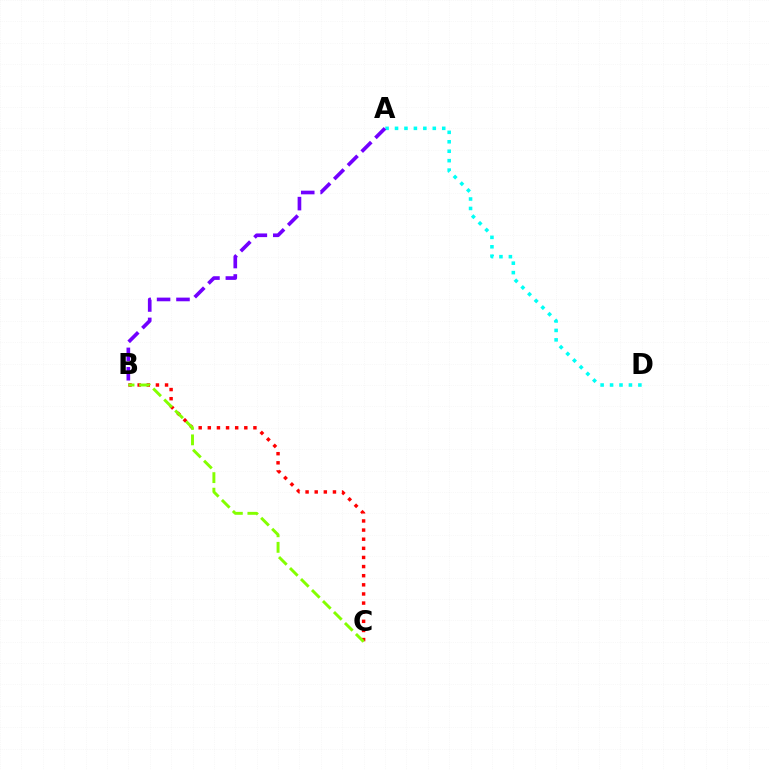{('A', 'D'): [{'color': '#00fff6', 'line_style': 'dotted', 'thickness': 2.57}], ('B', 'C'): [{'color': '#ff0000', 'line_style': 'dotted', 'thickness': 2.48}, {'color': '#84ff00', 'line_style': 'dashed', 'thickness': 2.11}], ('A', 'B'): [{'color': '#7200ff', 'line_style': 'dashed', 'thickness': 2.64}]}